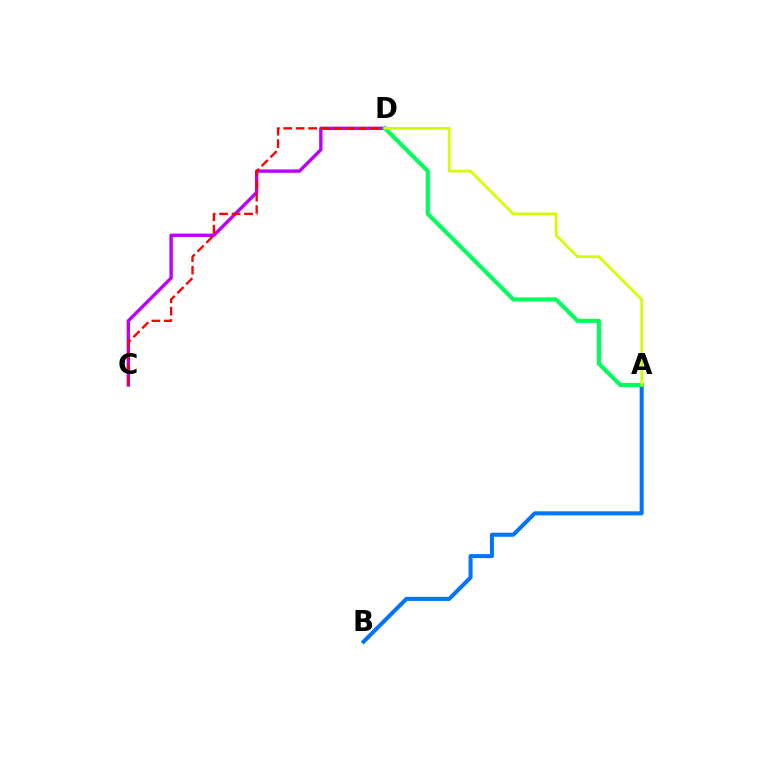{('C', 'D'): [{'color': '#b900ff', 'line_style': 'solid', 'thickness': 2.43}, {'color': '#ff0000', 'line_style': 'dashed', 'thickness': 1.69}], ('A', 'B'): [{'color': '#0074ff', 'line_style': 'solid', 'thickness': 2.9}], ('A', 'D'): [{'color': '#00ff5c', 'line_style': 'solid', 'thickness': 2.95}, {'color': '#d1ff00', 'line_style': 'solid', 'thickness': 1.98}]}